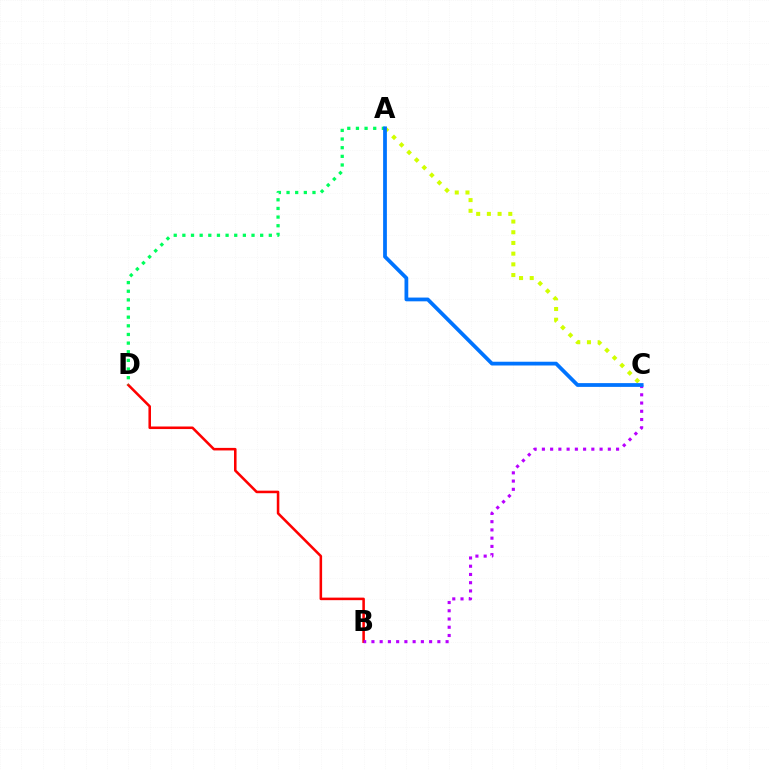{('A', 'C'): [{'color': '#d1ff00', 'line_style': 'dotted', 'thickness': 2.91}, {'color': '#0074ff', 'line_style': 'solid', 'thickness': 2.71}], ('B', 'D'): [{'color': '#ff0000', 'line_style': 'solid', 'thickness': 1.84}], ('B', 'C'): [{'color': '#b900ff', 'line_style': 'dotted', 'thickness': 2.24}], ('A', 'D'): [{'color': '#00ff5c', 'line_style': 'dotted', 'thickness': 2.35}]}